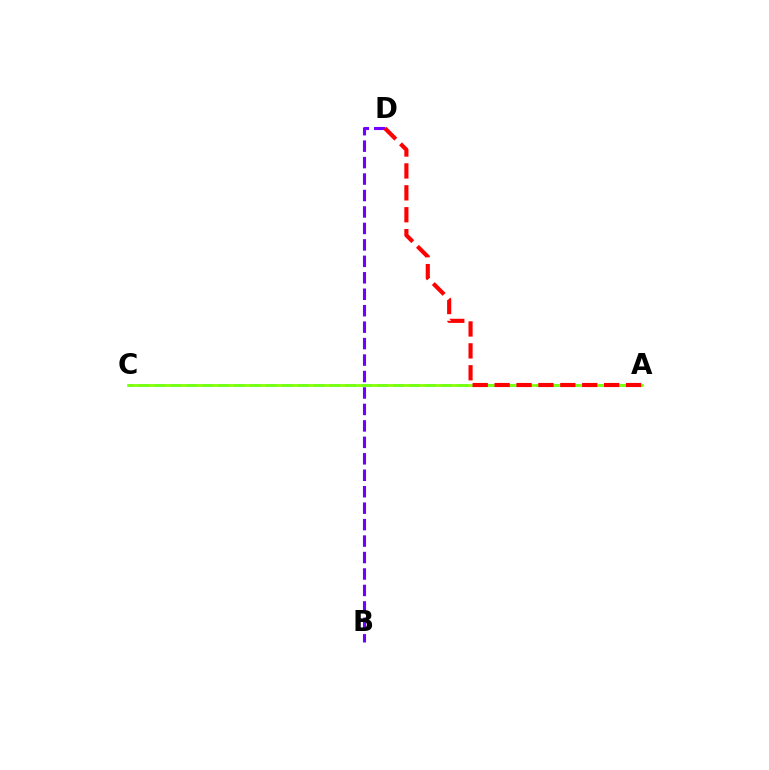{('B', 'D'): [{'color': '#7200ff', 'line_style': 'dashed', 'thickness': 2.24}], ('A', 'C'): [{'color': '#00fff6', 'line_style': 'dashed', 'thickness': 2.16}, {'color': '#84ff00', 'line_style': 'solid', 'thickness': 1.94}], ('A', 'D'): [{'color': '#ff0000', 'line_style': 'dashed', 'thickness': 2.98}]}